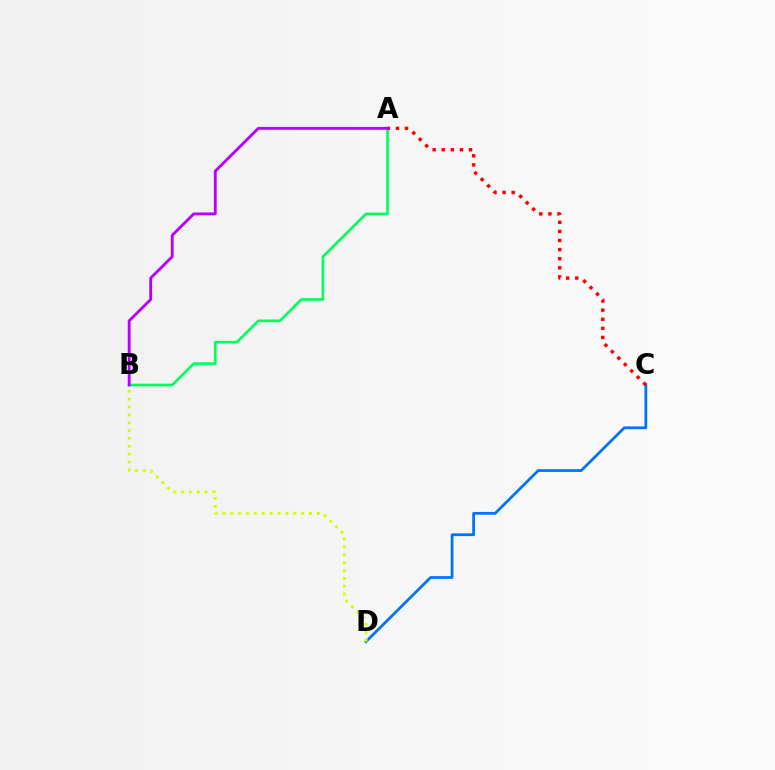{('A', 'B'): [{'color': '#00ff5c', 'line_style': 'solid', 'thickness': 1.91}, {'color': '#b900ff', 'line_style': 'solid', 'thickness': 2.04}], ('C', 'D'): [{'color': '#0074ff', 'line_style': 'solid', 'thickness': 2.0}], ('A', 'C'): [{'color': '#ff0000', 'line_style': 'dotted', 'thickness': 2.47}], ('B', 'D'): [{'color': '#d1ff00', 'line_style': 'dotted', 'thickness': 2.14}]}